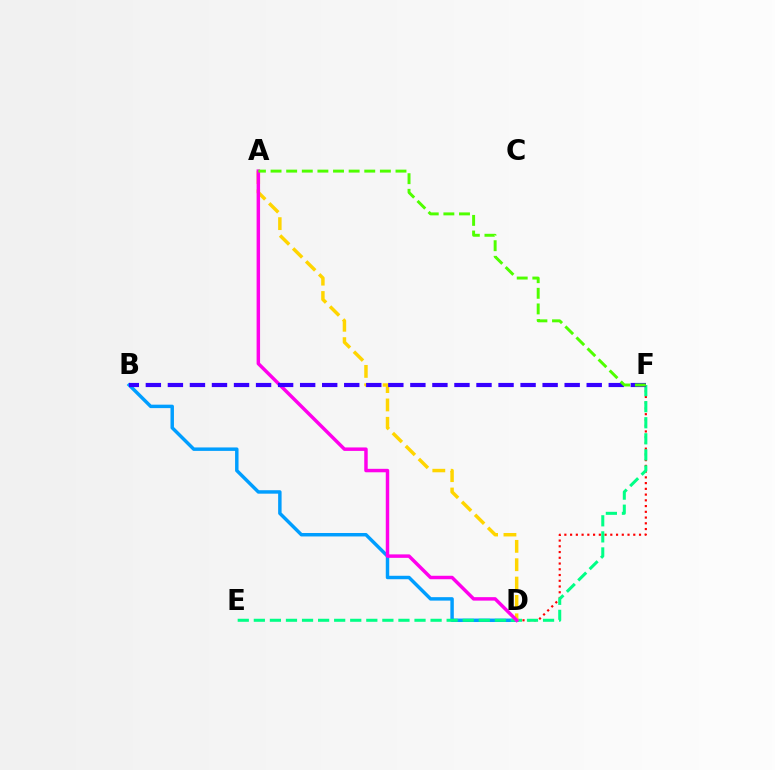{('D', 'F'): [{'color': '#ff0000', 'line_style': 'dotted', 'thickness': 1.56}], ('B', 'D'): [{'color': '#009eff', 'line_style': 'solid', 'thickness': 2.48}], ('E', 'F'): [{'color': '#00ff86', 'line_style': 'dashed', 'thickness': 2.18}], ('A', 'D'): [{'color': '#ffd500', 'line_style': 'dashed', 'thickness': 2.49}, {'color': '#ff00ed', 'line_style': 'solid', 'thickness': 2.49}], ('B', 'F'): [{'color': '#3700ff', 'line_style': 'dashed', 'thickness': 2.99}], ('A', 'F'): [{'color': '#4fff00', 'line_style': 'dashed', 'thickness': 2.12}]}